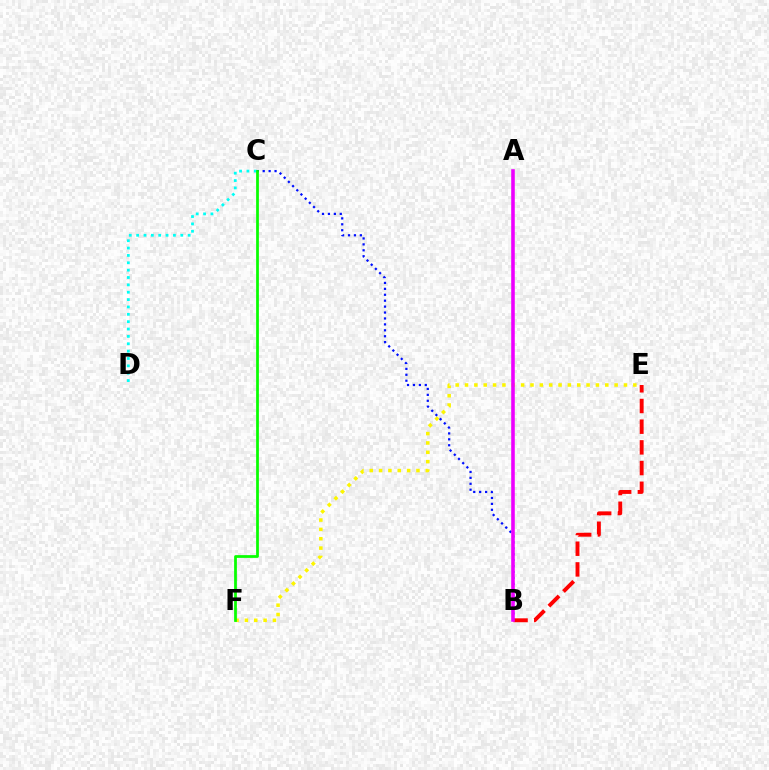{('B', 'E'): [{'color': '#ff0000', 'line_style': 'dashed', 'thickness': 2.81}], ('E', 'F'): [{'color': '#fcf500', 'line_style': 'dotted', 'thickness': 2.54}], ('B', 'C'): [{'color': '#0010ff', 'line_style': 'dotted', 'thickness': 1.61}], ('C', 'D'): [{'color': '#00fff6', 'line_style': 'dotted', 'thickness': 2.0}], ('C', 'F'): [{'color': '#08ff00', 'line_style': 'solid', 'thickness': 1.98}], ('A', 'B'): [{'color': '#ee00ff', 'line_style': 'solid', 'thickness': 2.58}]}